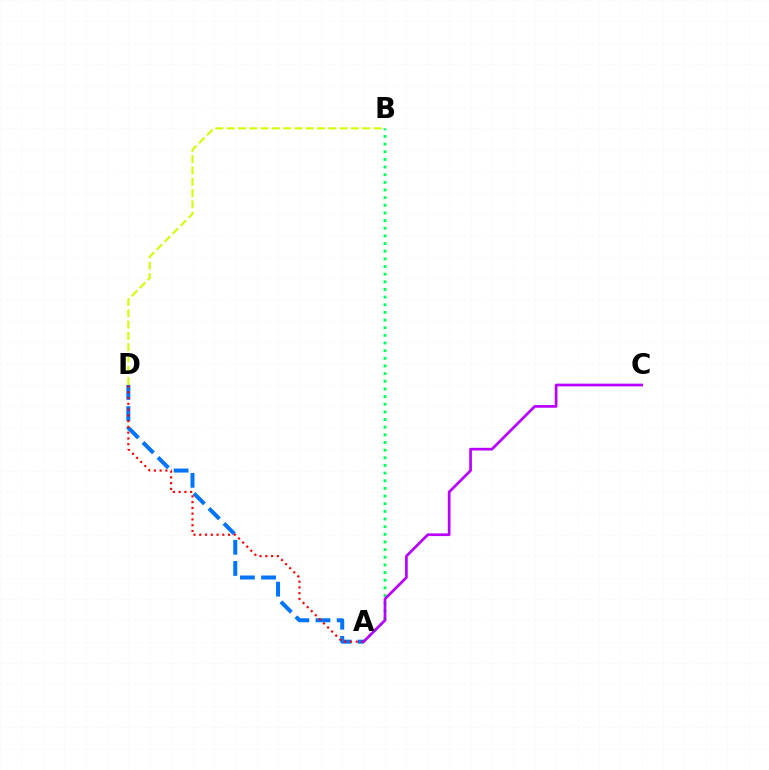{('A', 'B'): [{'color': '#00ff5c', 'line_style': 'dotted', 'thickness': 2.08}], ('A', 'D'): [{'color': '#0074ff', 'line_style': 'dashed', 'thickness': 2.88}, {'color': '#ff0000', 'line_style': 'dotted', 'thickness': 1.57}], ('A', 'C'): [{'color': '#b900ff', 'line_style': 'solid', 'thickness': 1.95}], ('B', 'D'): [{'color': '#d1ff00', 'line_style': 'dashed', 'thickness': 1.53}]}